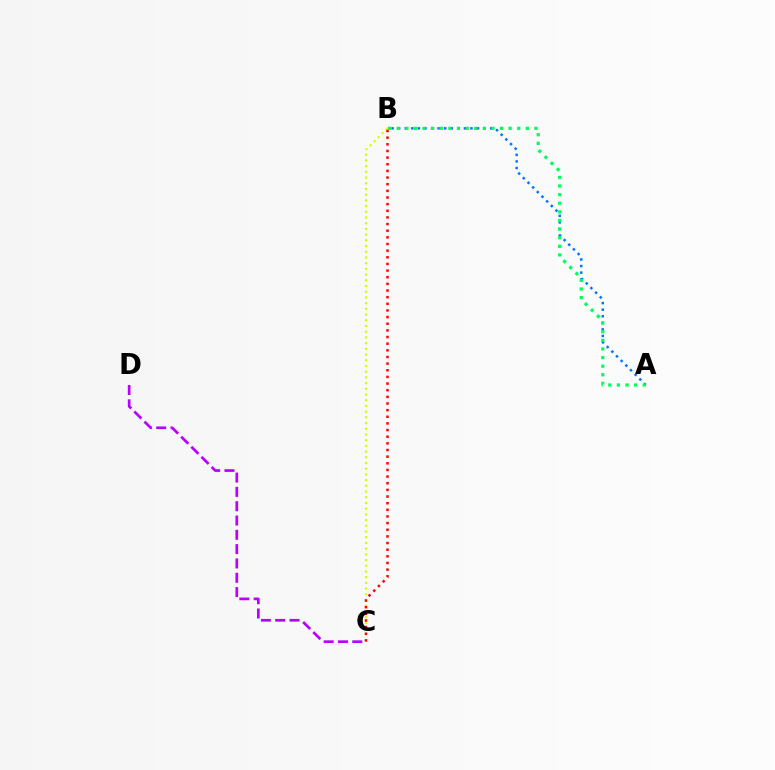{('A', 'B'): [{'color': '#0074ff', 'line_style': 'dotted', 'thickness': 1.79}, {'color': '#00ff5c', 'line_style': 'dotted', 'thickness': 2.34}], ('B', 'C'): [{'color': '#d1ff00', 'line_style': 'dotted', 'thickness': 1.55}, {'color': '#ff0000', 'line_style': 'dotted', 'thickness': 1.81}], ('C', 'D'): [{'color': '#b900ff', 'line_style': 'dashed', 'thickness': 1.94}]}